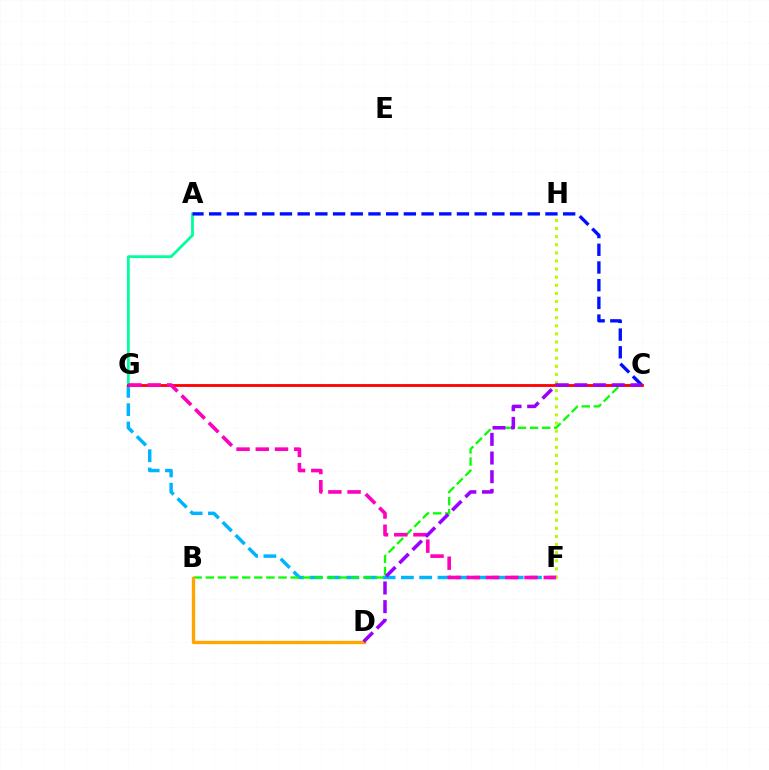{('A', 'G'): [{'color': '#00ff9d', 'line_style': 'solid', 'thickness': 2.01}], ('F', 'G'): [{'color': '#00b5ff', 'line_style': 'dashed', 'thickness': 2.49}, {'color': '#ff00bd', 'line_style': 'dashed', 'thickness': 2.61}], ('B', 'C'): [{'color': '#08ff00', 'line_style': 'dashed', 'thickness': 1.65}], ('C', 'G'): [{'color': '#ff0000', 'line_style': 'solid', 'thickness': 2.02}], ('A', 'C'): [{'color': '#0010ff', 'line_style': 'dashed', 'thickness': 2.4}], ('B', 'D'): [{'color': '#ffa500', 'line_style': 'solid', 'thickness': 2.41}], ('F', 'H'): [{'color': '#b3ff00', 'line_style': 'dotted', 'thickness': 2.2}], ('C', 'D'): [{'color': '#9b00ff', 'line_style': 'dashed', 'thickness': 2.54}]}